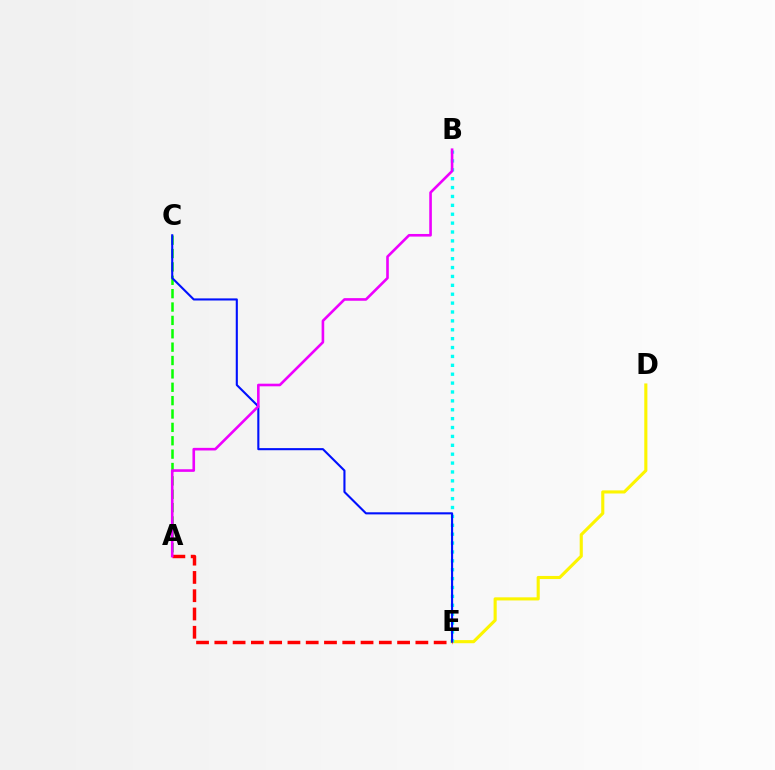{('A', 'C'): [{'color': '#08ff00', 'line_style': 'dashed', 'thickness': 1.82}], ('D', 'E'): [{'color': '#fcf500', 'line_style': 'solid', 'thickness': 2.24}], ('B', 'E'): [{'color': '#00fff6', 'line_style': 'dotted', 'thickness': 2.41}], ('C', 'E'): [{'color': '#0010ff', 'line_style': 'solid', 'thickness': 1.51}], ('A', 'E'): [{'color': '#ff0000', 'line_style': 'dashed', 'thickness': 2.48}], ('A', 'B'): [{'color': '#ee00ff', 'line_style': 'solid', 'thickness': 1.88}]}